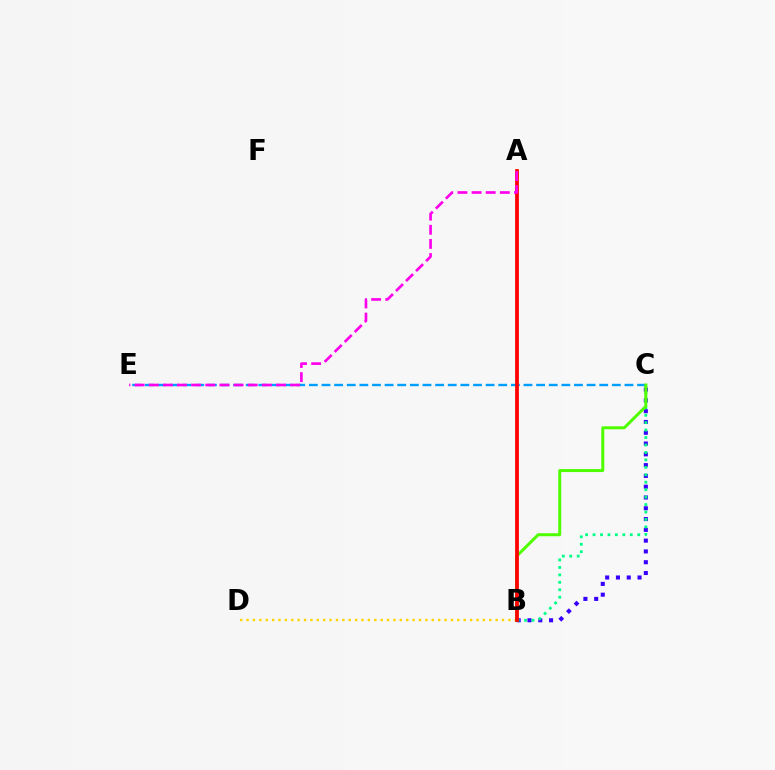{('B', 'C'): [{'color': '#3700ff', 'line_style': 'dotted', 'thickness': 2.93}, {'color': '#00ff86', 'line_style': 'dotted', 'thickness': 2.02}, {'color': '#4fff00', 'line_style': 'solid', 'thickness': 2.16}], ('C', 'E'): [{'color': '#009eff', 'line_style': 'dashed', 'thickness': 1.71}], ('B', 'D'): [{'color': '#ffd500', 'line_style': 'dotted', 'thickness': 1.74}], ('A', 'B'): [{'color': '#ff0000', 'line_style': 'solid', 'thickness': 2.7}], ('A', 'E'): [{'color': '#ff00ed', 'line_style': 'dashed', 'thickness': 1.92}]}